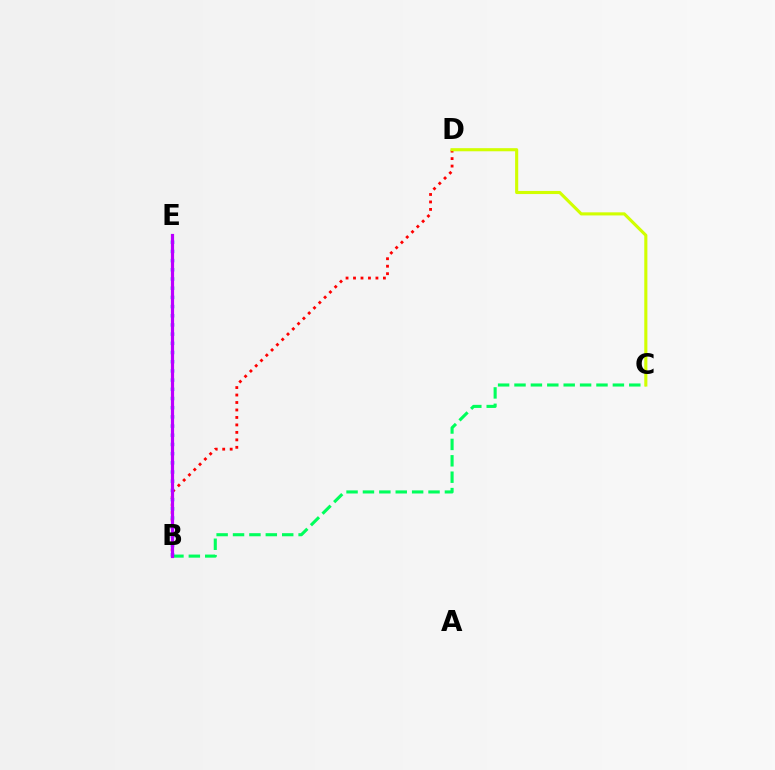{('B', 'D'): [{'color': '#ff0000', 'line_style': 'dotted', 'thickness': 2.03}], ('B', 'C'): [{'color': '#00ff5c', 'line_style': 'dashed', 'thickness': 2.23}], ('B', 'E'): [{'color': '#0074ff', 'line_style': 'dotted', 'thickness': 2.5}, {'color': '#b900ff', 'line_style': 'solid', 'thickness': 2.3}], ('C', 'D'): [{'color': '#d1ff00', 'line_style': 'solid', 'thickness': 2.24}]}